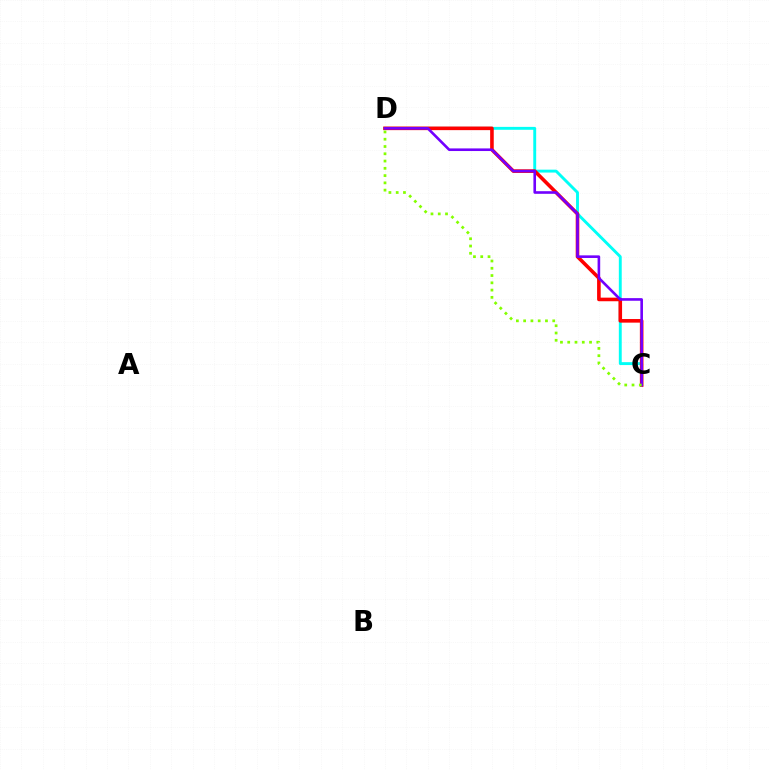{('C', 'D'): [{'color': '#00fff6', 'line_style': 'solid', 'thickness': 2.09}, {'color': '#ff0000', 'line_style': 'solid', 'thickness': 2.59}, {'color': '#7200ff', 'line_style': 'solid', 'thickness': 1.89}, {'color': '#84ff00', 'line_style': 'dotted', 'thickness': 1.98}]}